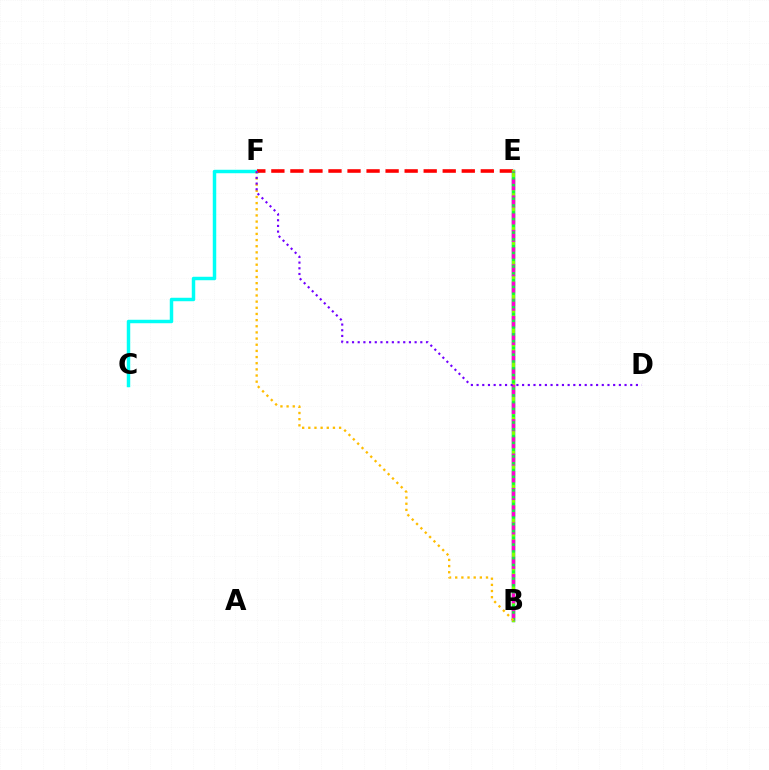{('B', 'E'): [{'color': '#004bff', 'line_style': 'solid', 'thickness': 2.4}, {'color': '#84ff00', 'line_style': 'solid', 'thickness': 2.42}, {'color': '#ff00cf', 'line_style': 'dashed', 'thickness': 2.34}, {'color': '#00ff39', 'line_style': 'dotted', 'thickness': 1.84}], ('C', 'F'): [{'color': '#00fff6', 'line_style': 'solid', 'thickness': 2.49}], ('E', 'F'): [{'color': '#ff0000', 'line_style': 'dashed', 'thickness': 2.59}], ('B', 'F'): [{'color': '#ffbd00', 'line_style': 'dotted', 'thickness': 1.67}], ('D', 'F'): [{'color': '#7200ff', 'line_style': 'dotted', 'thickness': 1.55}]}